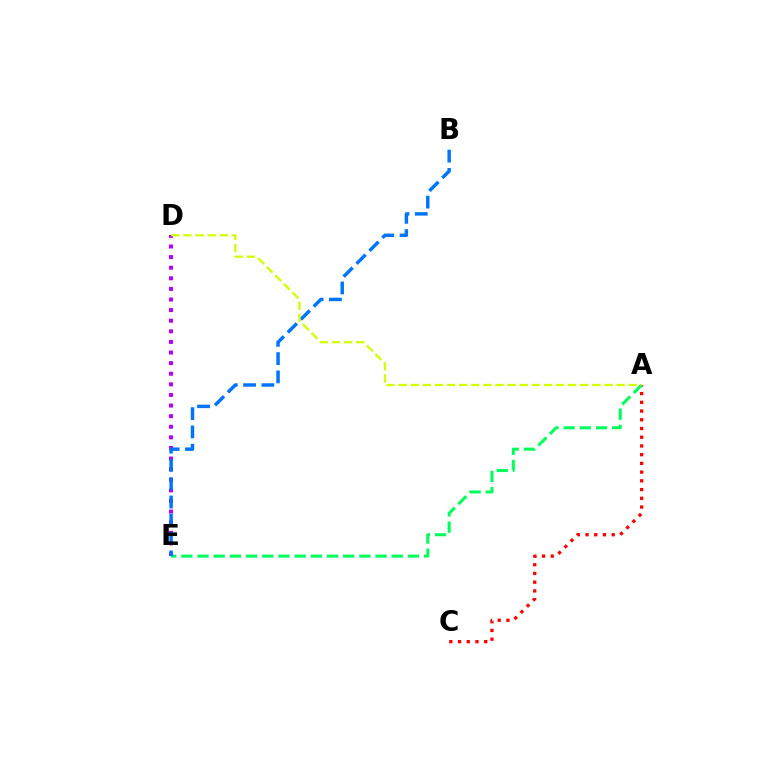{('A', 'C'): [{'color': '#ff0000', 'line_style': 'dotted', 'thickness': 2.37}], ('A', 'E'): [{'color': '#00ff5c', 'line_style': 'dashed', 'thickness': 2.2}], ('D', 'E'): [{'color': '#b900ff', 'line_style': 'dotted', 'thickness': 2.88}], ('B', 'E'): [{'color': '#0074ff', 'line_style': 'dashed', 'thickness': 2.49}], ('A', 'D'): [{'color': '#d1ff00', 'line_style': 'dashed', 'thickness': 1.64}]}